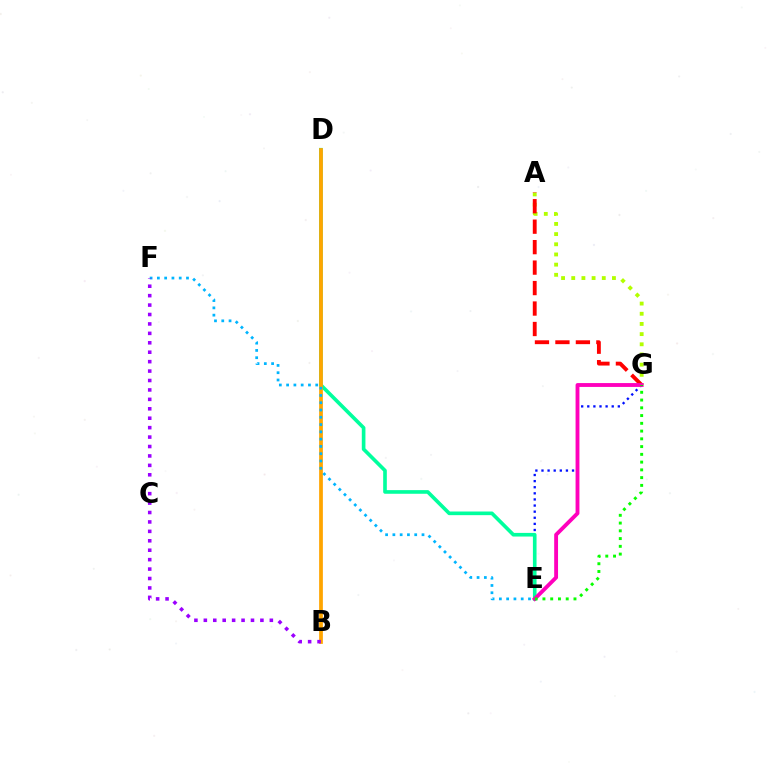{('A', 'G'): [{'color': '#b3ff00', 'line_style': 'dotted', 'thickness': 2.77}, {'color': '#ff0000', 'line_style': 'dashed', 'thickness': 2.78}], ('E', 'G'): [{'color': '#0010ff', 'line_style': 'dotted', 'thickness': 1.66}, {'color': '#ff00bd', 'line_style': 'solid', 'thickness': 2.78}, {'color': '#08ff00', 'line_style': 'dotted', 'thickness': 2.11}], ('D', 'E'): [{'color': '#00ff9d', 'line_style': 'solid', 'thickness': 2.62}], ('B', 'D'): [{'color': '#ffa500', 'line_style': 'solid', 'thickness': 2.7}], ('E', 'F'): [{'color': '#00b5ff', 'line_style': 'dotted', 'thickness': 1.98}], ('B', 'F'): [{'color': '#9b00ff', 'line_style': 'dotted', 'thickness': 2.56}]}